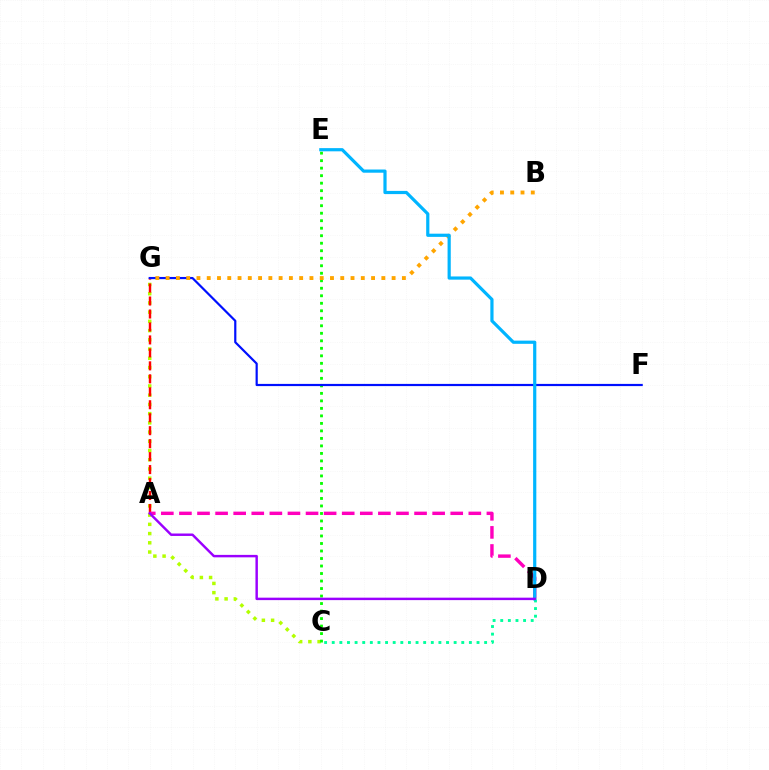{('C', 'G'): [{'color': '#b3ff00', 'line_style': 'dotted', 'thickness': 2.51}], ('A', 'G'): [{'color': '#ff0000', 'line_style': 'dashed', 'thickness': 1.76}], ('A', 'D'): [{'color': '#ff00bd', 'line_style': 'dashed', 'thickness': 2.46}, {'color': '#9b00ff', 'line_style': 'solid', 'thickness': 1.76}], ('C', 'E'): [{'color': '#08ff00', 'line_style': 'dotted', 'thickness': 2.04}], ('F', 'G'): [{'color': '#0010ff', 'line_style': 'solid', 'thickness': 1.58}], ('B', 'G'): [{'color': '#ffa500', 'line_style': 'dotted', 'thickness': 2.79}], ('C', 'D'): [{'color': '#00ff9d', 'line_style': 'dotted', 'thickness': 2.07}], ('D', 'E'): [{'color': '#00b5ff', 'line_style': 'solid', 'thickness': 2.3}]}